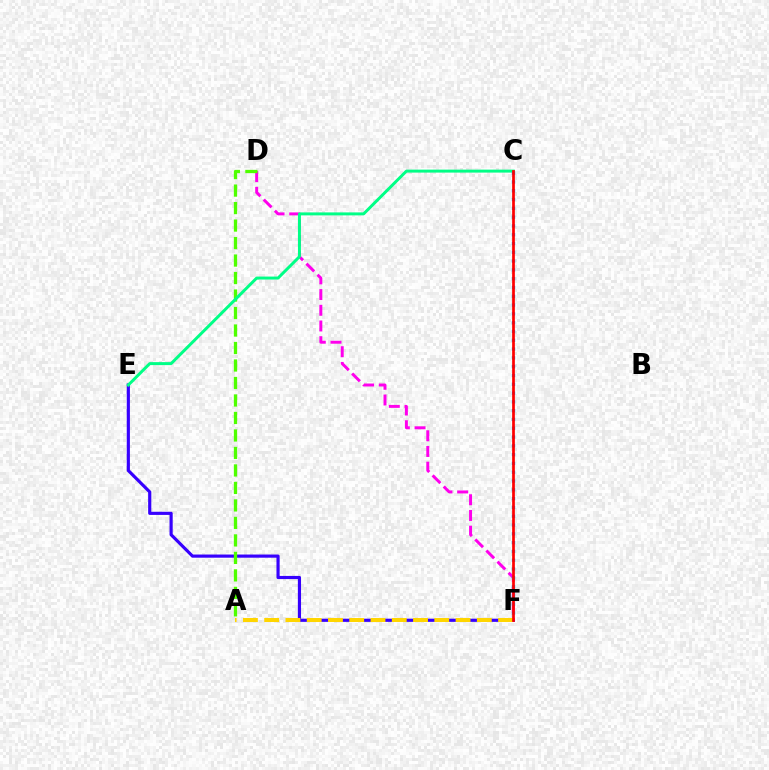{('E', 'F'): [{'color': '#3700ff', 'line_style': 'solid', 'thickness': 2.28}], ('D', 'F'): [{'color': '#ff00ed', 'line_style': 'dashed', 'thickness': 2.13}], ('A', 'D'): [{'color': '#4fff00', 'line_style': 'dashed', 'thickness': 2.38}], ('C', 'E'): [{'color': '#00ff86', 'line_style': 'solid', 'thickness': 2.14}], ('A', 'F'): [{'color': '#ffd500', 'line_style': 'dashed', 'thickness': 2.89}], ('C', 'F'): [{'color': '#009eff', 'line_style': 'dotted', 'thickness': 2.39}, {'color': '#ff0000', 'line_style': 'solid', 'thickness': 1.95}]}